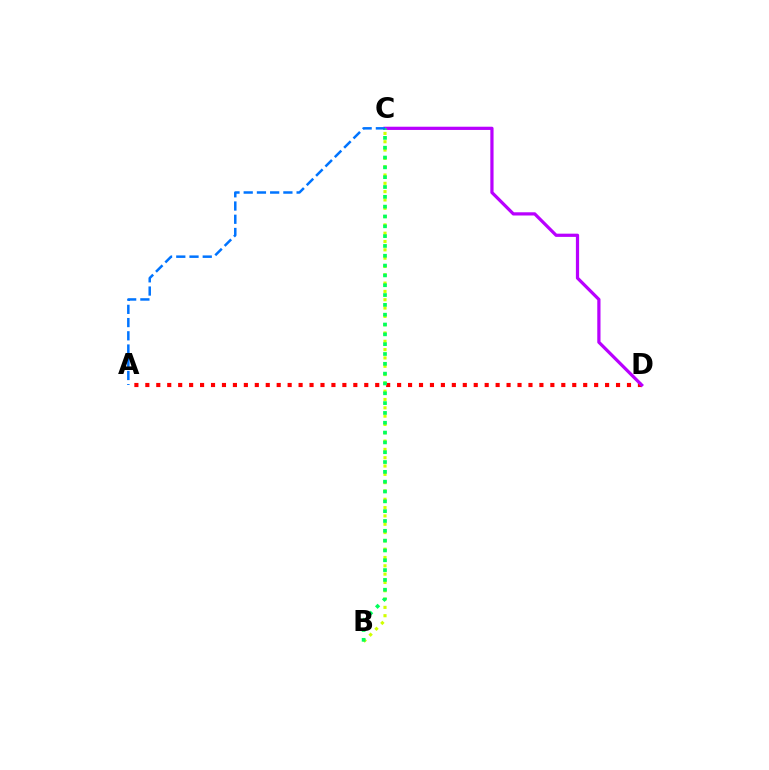{('A', 'D'): [{'color': '#ff0000', 'line_style': 'dotted', 'thickness': 2.97}], ('B', 'C'): [{'color': '#d1ff00', 'line_style': 'dotted', 'thickness': 2.26}, {'color': '#00ff5c', 'line_style': 'dotted', 'thickness': 2.67}], ('C', 'D'): [{'color': '#b900ff', 'line_style': 'solid', 'thickness': 2.32}], ('A', 'C'): [{'color': '#0074ff', 'line_style': 'dashed', 'thickness': 1.8}]}